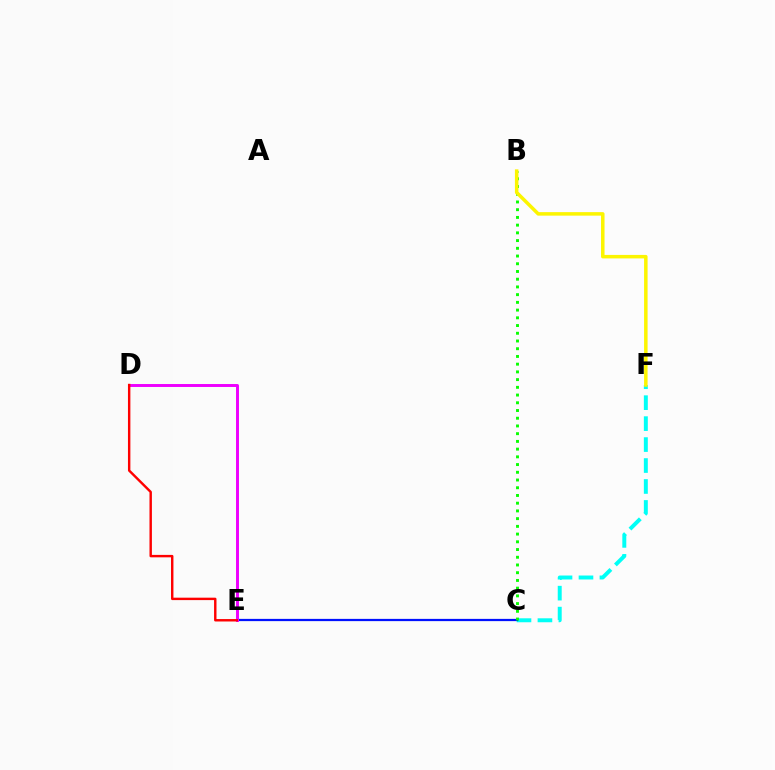{('C', 'F'): [{'color': '#00fff6', 'line_style': 'dashed', 'thickness': 2.85}], ('C', 'E'): [{'color': '#0010ff', 'line_style': 'solid', 'thickness': 1.62}], ('B', 'C'): [{'color': '#08ff00', 'line_style': 'dotted', 'thickness': 2.1}], ('D', 'E'): [{'color': '#ee00ff', 'line_style': 'solid', 'thickness': 2.12}, {'color': '#ff0000', 'line_style': 'solid', 'thickness': 1.74}], ('B', 'F'): [{'color': '#fcf500', 'line_style': 'solid', 'thickness': 2.53}]}